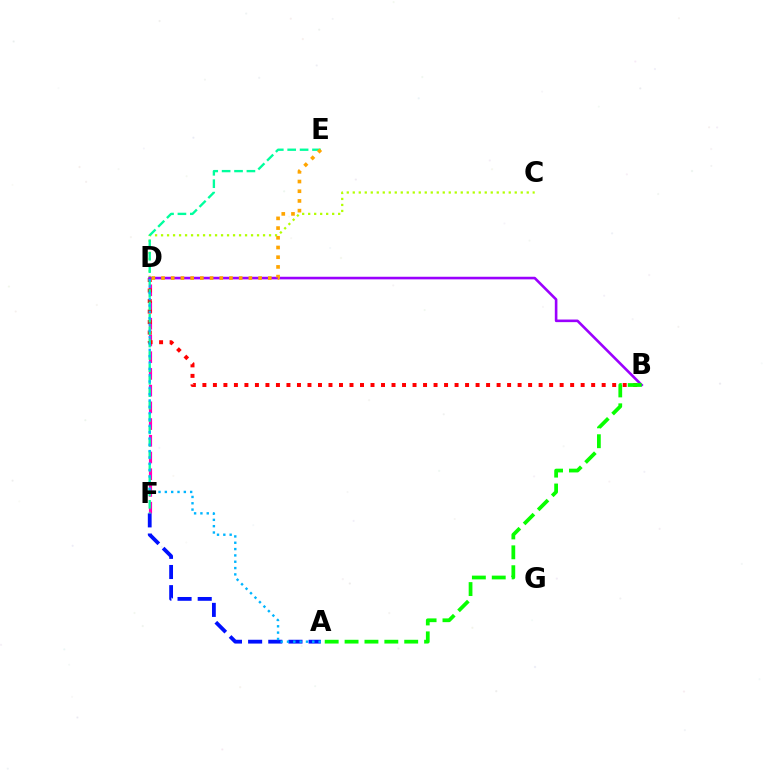{('D', 'F'): [{'color': '#ff00bd', 'line_style': 'dashed', 'thickness': 2.27}], ('B', 'D'): [{'color': '#ff0000', 'line_style': 'dotted', 'thickness': 2.85}, {'color': '#9b00ff', 'line_style': 'solid', 'thickness': 1.88}], ('C', 'D'): [{'color': '#b3ff00', 'line_style': 'dotted', 'thickness': 1.63}], ('A', 'F'): [{'color': '#0010ff', 'line_style': 'dashed', 'thickness': 2.74}], ('E', 'F'): [{'color': '#00ff9d', 'line_style': 'dashed', 'thickness': 1.69}], ('D', 'E'): [{'color': '#ffa500', 'line_style': 'dotted', 'thickness': 2.64}], ('A', 'D'): [{'color': '#00b5ff', 'line_style': 'dotted', 'thickness': 1.72}], ('A', 'B'): [{'color': '#08ff00', 'line_style': 'dashed', 'thickness': 2.7}]}